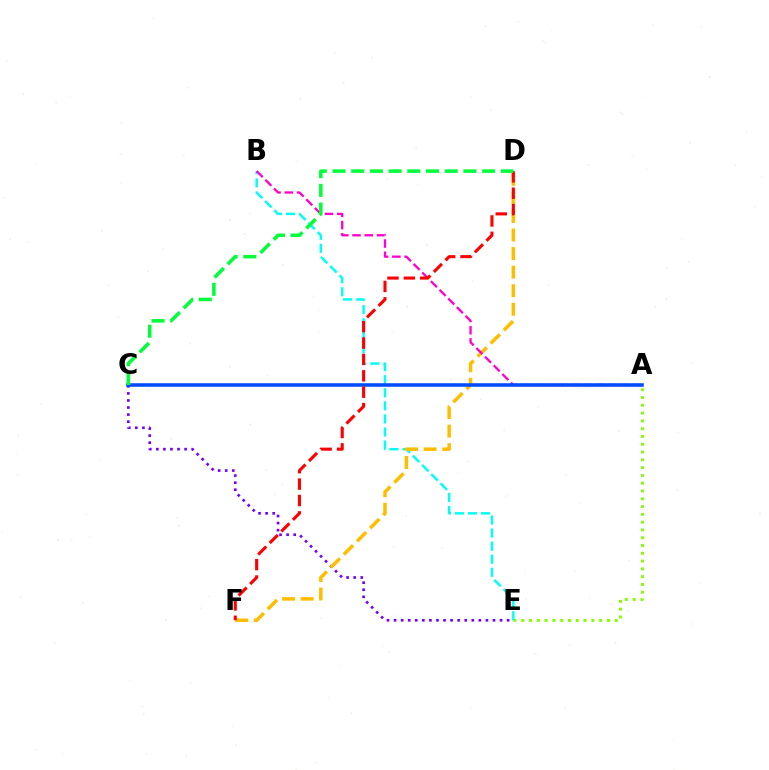{('A', 'E'): [{'color': '#84ff00', 'line_style': 'dotted', 'thickness': 2.12}], ('C', 'E'): [{'color': '#7200ff', 'line_style': 'dotted', 'thickness': 1.92}], ('B', 'E'): [{'color': '#00fff6', 'line_style': 'dashed', 'thickness': 1.78}], ('D', 'F'): [{'color': '#ffbd00', 'line_style': 'dashed', 'thickness': 2.52}, {'color': '#ff0000', 'line_style': 'dashed', 'thickness': 2.22}], ('A', 'B'): [{'color': '#ff00cf', 'line_style': 'dashed', 'thickness': 1.66}], ('A', 'C'): [{'color': '#004bff', 'line_style': 'solid', 'thickness': 2.55}], ('C', 'D'): [{'color': '#00ff39', 'line_style': 'dashed', 'thickness': 2.54}]}